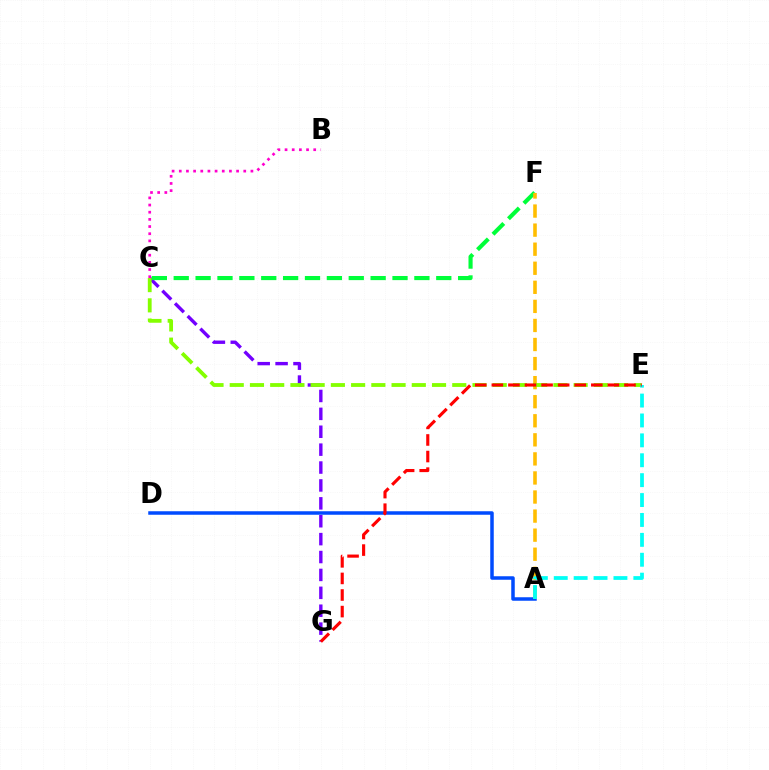{('C', 'G'): [{'color': '#7200ff', 'line_style': 'dashed', 'thickness': 2.43}], ('A', 'D'): [{'color': '#004bff', 'line_style': 'solid', 'thickness': 2.52}], ('B', 'C'): [{'color': '#ff00cf', 'line_style': 'dotted', 'thickness': 1.95}], ('C', 'F'): [{'color': '#00ff39', 'line_style': 'dashed', 'thickness': 2.97}], ('A', 'F'): [{'color': '#ffbd00', 'line_style': 'dashed', 'thickness': 2.59}], ('C', 'E'): [{'color': '#84ff00', 'line_style': 'dashed', 'thickness': 2.75}], ('A', 'E'): [{'color': '#00fff6', 'line_style': 'dashed', 'thickness': 2.7}], ('E', 'G'): [{'color': '#ff0000', 'line_style': 'dashed', 'thickness': 2.25}]}